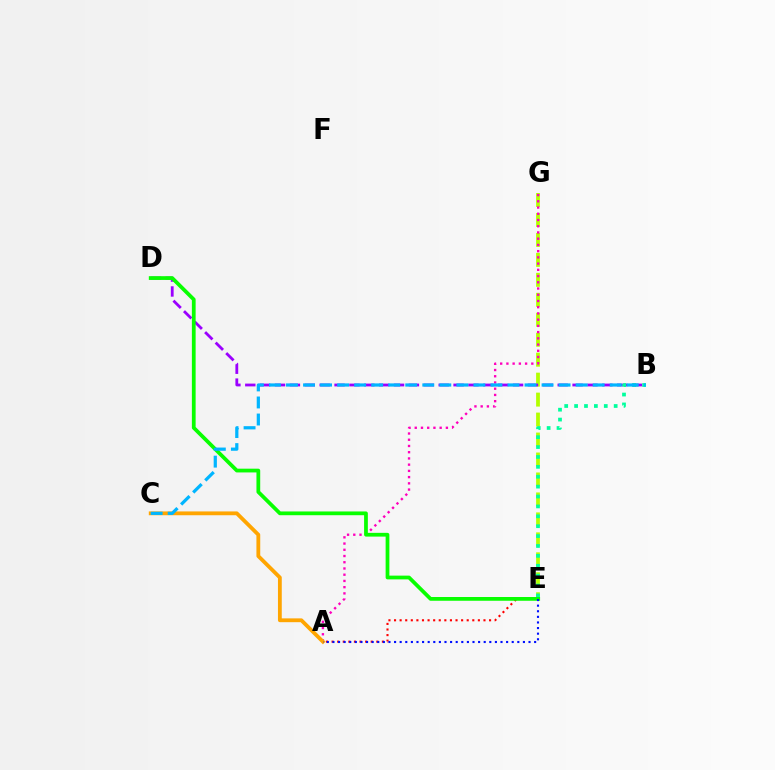{('E', 'G'): [{'color': '#b3ff00', 'line_style': 'dashed', 'thickness': 2.71}], ('A', 'E'): [{'color': '#ff0000', 'line_style': 'dotted', 'thickness': 1.52}, {'color': '#0010ff', 'line_style': 'dotted', 'thickness': 1.52}], ('B', 'D'): [{'color': '#9b00ff', 'line_style': 'dashed', 'thickness': 2.02}], ('B', 'E'): [{'color': '#00ff9d', 'line_style': 'dotted', 'thickness': 2.69}], ('A', 'G'): [{'color': '#ff00bd', 'line_style': 'dotted', 'thickness': 1.69}], ('A', 'C'): [{'color': '#ffa500', 'line_style': 'solid', 'thickness': 2.74}], ('D', 'E'): [{'color': '#08ff00', 'line_style': 'solid', 'thickness': 2.7}], ('B', 'C'): [{'color': '#00b5ff', 'line_style': 'dashed', 'thickness': 2.31}]}